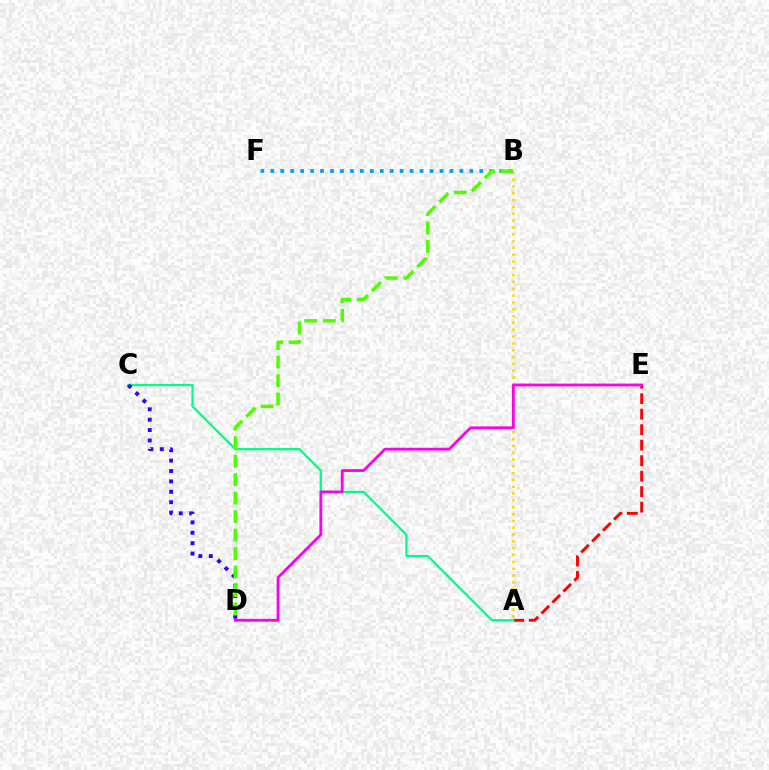{('A', 'B'): [{'color': '#ffd500', 'line_style': 'dotted', 'thickness': 1.85}], ('A', 'E'): [{'color': '#ff0000', 'line_style': 'dashed', 'thickness': 2.1}], ('A', 'C'): [{'color': '#00ff86', 'line_style': 'solid', 'thickness': 1.65}], ('C', 'D'): [{'color': '#3700ff', 'line_style': 'dotted', 'thickness': 2.82}], ('B', 'F'): [{'color': '#009eff', 'line_style': 'dotted', 'thickness': 2.7}], ('D', 'E'): [{'color': '#ff00ed', 'line_style': 'solid', 'thickness': 2.03}], ('B', 'D'): [{'color': '#4fff00', 'line_style': 'dashed', 'thickness': 2.51}]}